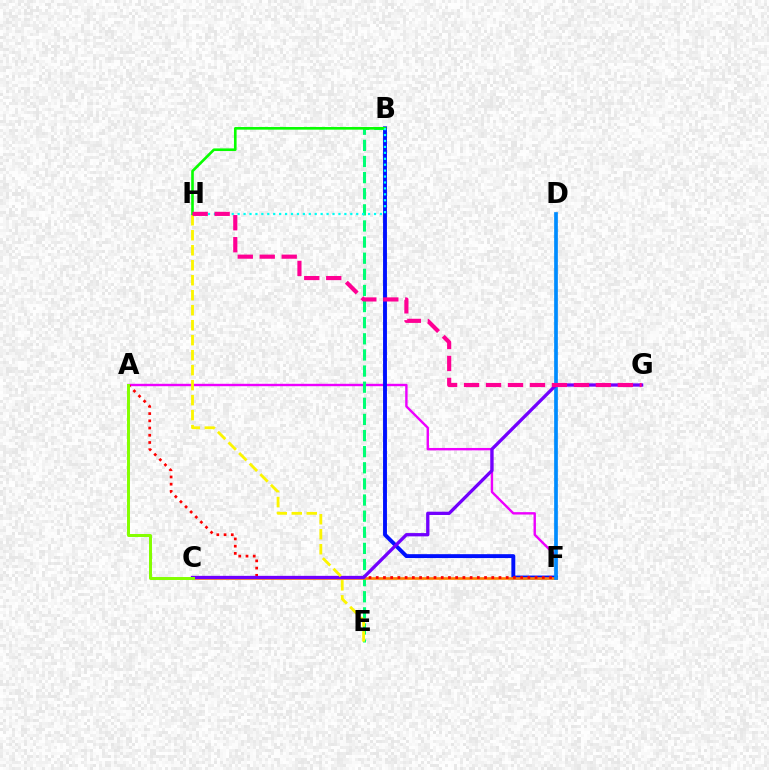{('A', 'F'): [{'color': '#ee00ff', 'line_style': 'solid', 'thickness': 1.72}, {'color': '#ff0000', 'line_style': 'dotted', 'thickness': 1.96}], ('B', 'F'): [{'color': '#0010ff', 'line_style': 'solid', 'thickness': 2.81}], ('B', 'E'): [{'color': '#00ff74', 'line_style': 'dashed', 'thickness': 2.19}], ('B', 'H'): [{'color': '#08ff00', 'line_style': 'solid', 'thickness': 1.9}, {'color': '#00fff6', 'line_style': 'dotted', 'thickness': 1.61}], ('C', 'F'): [{'color': '#ff7c00', 'line_style': 'solid', 'thickness': 1.88}], ('D', 'F'): [{'color': '#008cff', 'line_style': 'solid', 'thickness': 2.67}], ('C', 'G'): [{'color': '#7200ff', 'line_style': 'solid', 'thickness': 2.37}], ('E', 'H'): [{'color': '#fcf500', 'line_style': 'dashed', 'thickness': 2.04}], ('A', 'C'): [{'color': '#84ff00', 'line_style': 'solid', 'thickness': 2.14}], ('G', 'H'): [{'color': '#ff0094', 'line_style': 'dashed', 'thickness': 2.98}]}